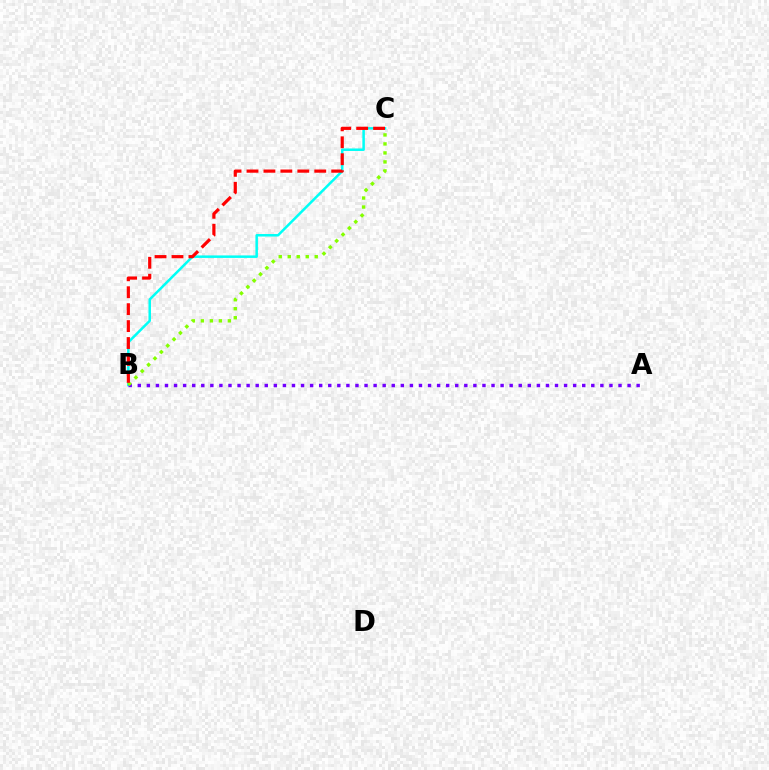{('B', 'C'): [{'color': '#00fff6', 'line_style': 'solid', 'thickness': 1.81}, {'color': '#84ff00', 'line_style': 'dotted', 'thickness': 2.44}, {'color': '#ff0000', 'line_style': 'dashed', 'thickness': 2.3}], ('A', 'B'): [{'color': '#7200ff', 'line_style': 'dotted', 'thickness': 2.46}]}